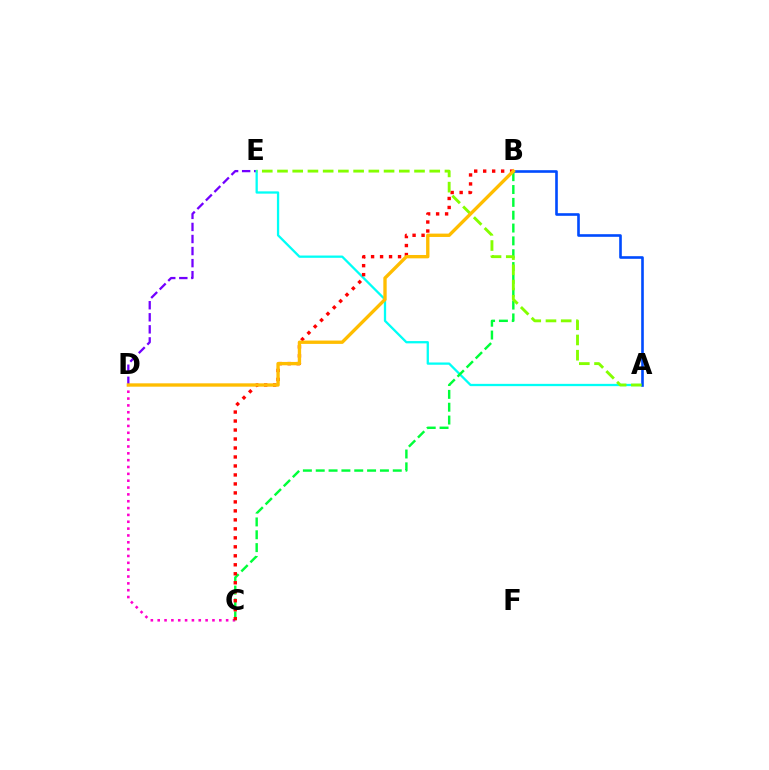{('D', 'E'): [{'color': '#7200ff', 'line_style': 'dashed', 'thickness': 1.64}], ('A', 'E'): [{'color': '#00fff6', 'line_style': 'solid', 'thickness': 1.65}, {'color': '#84ff00', 'line_style': 'dashed', 'thickness': 2.07}], ('C', 'D'): [{'color': '#ff00cf', 'line_style': 'dotted', 'thickness': 1.86}], ('A', 'B'): [{'color': '#004bff', 'line_style': 'solid', 'thickness': 1.89}], ('B', 'C'): [{'color': '#00ff39', 'line_style': 'dashed', 'thickness': 1.74}, {'color': '#ff0000', 'line_style': 'dotted', 'thickness': 2.44}], ('B', 'D'): [{'color': '#ffbd00', 'line_style': 'solid', 'thickness': 2.41}]}